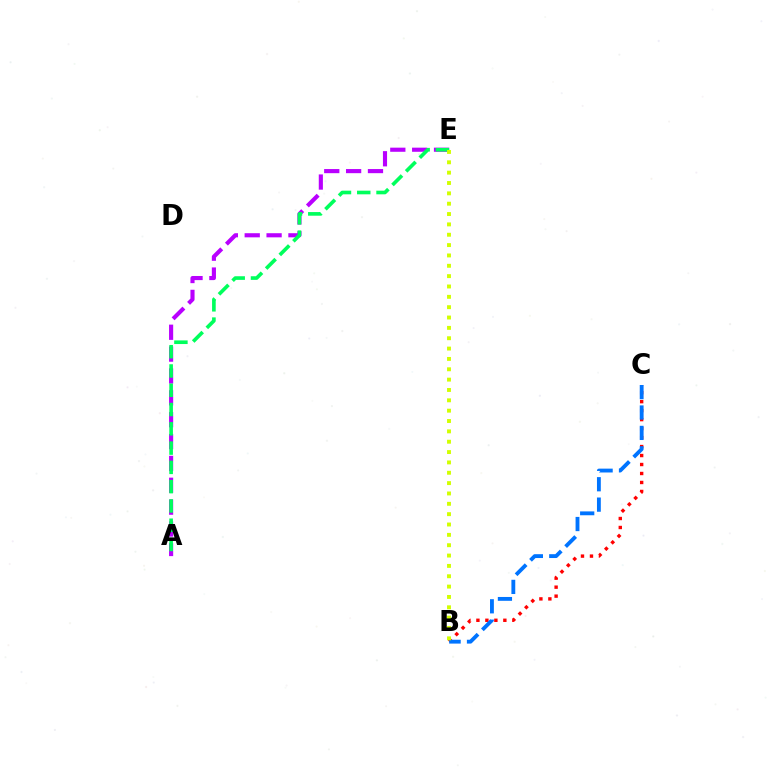{('B', 'C'): [{'color': '#ff0000', 'line_style': 'dotted', 'thickness': 2.44}, {'color': '#0074ff', 'line_style': 'dashed', 'thickness': 2.77}], ('A', 'E'): [{'color': '#b900ff', 'line_style': 'dashed', 'thickness': 2.97}, {'color': '#00ff5c', 'line_style': 'dashed', 'thickness': 2.62}], ('B', 'E'): [{'color': '#d1ff00', 'line_style': 'dotted', 'thickness': 2.81}]}